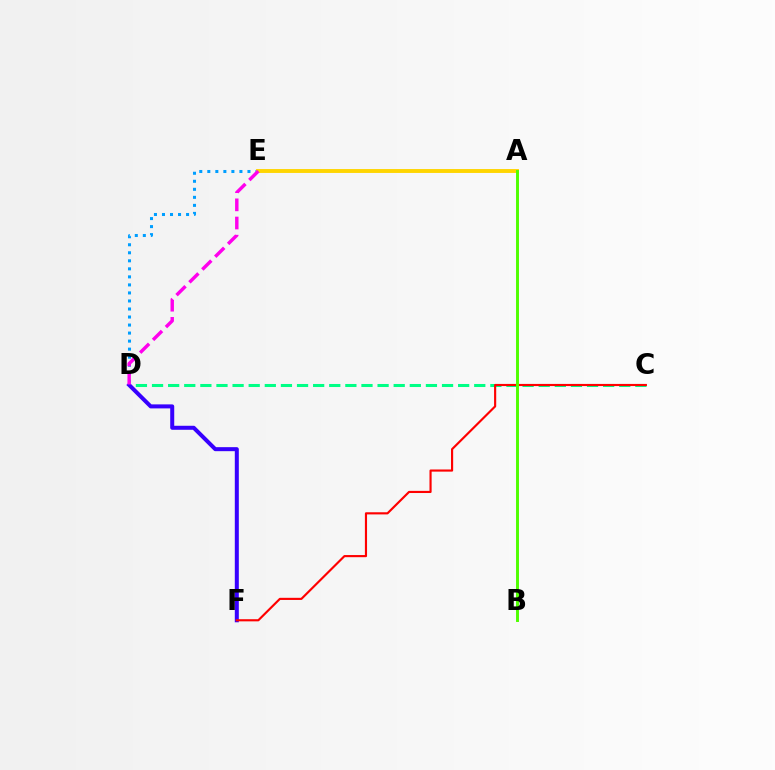{('C', 'D'): [{'color': '#00ff86', 'line_style': 'dashed', 'thickness': 2.19}], ('D', 'E'): [{'color': '#009eff', 'line_style': 'dotted', 'thickness': 2.18}, {'color': '#ff00ed', 'line_style': 'dashed', 'thickness': 2.47}], ('A', 'E'): [{'color': '#ffd500', 'line_style': 'solid', 'thickness': 2.8}], ('D', 'F'): [{'color': '#3700ff', 'line_style': 'solid', 'thickness': 2.89}], ('C', 'F'): [{'color': '#ff0000', 'line_style': 'solid', 'thickness': 1.55}], ('A', 'B'): [{'color': '#4fff00', 'line_style': 'solid', 'thickness': 2.11}]}